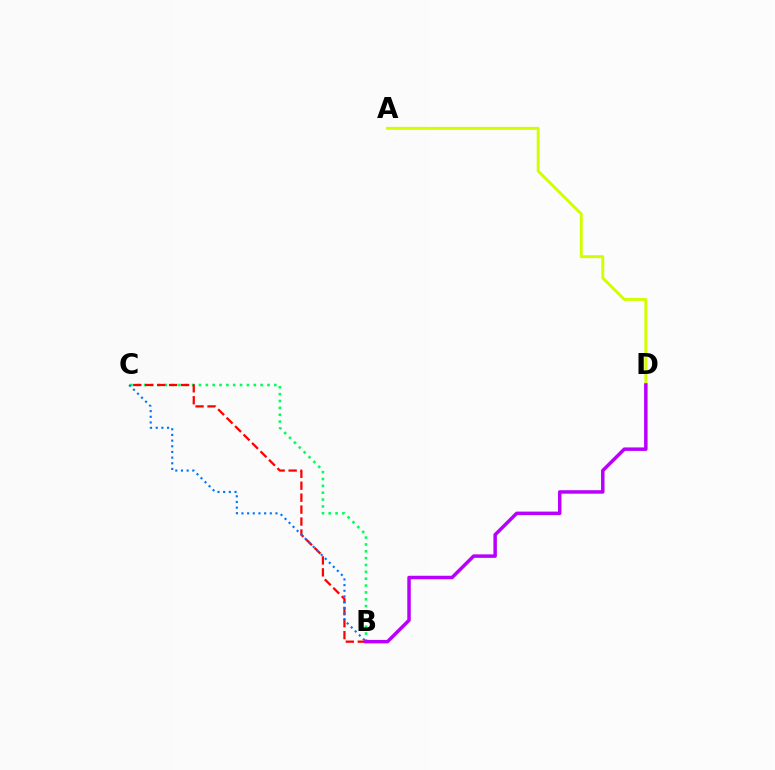{('B', 'C'): [{'color': '#00ff5c', 'line_style': 'dotted', 'thickness': 1.86}, {'color': '#ff0000', 'line_style': 'dashed', 'thickness': 1.62}, {'color': '#0074ff', 'line_style': 'dotted', 'thickness': 1.54}], ('A', 'D'): [{'color': '#d1ff00', 'line_style': 'solid', 'thickness': 2.12}], ('B', 'D'): [{'color': '#b900ff', 'line_style': 'solid', 'thickness': 2.51}]}